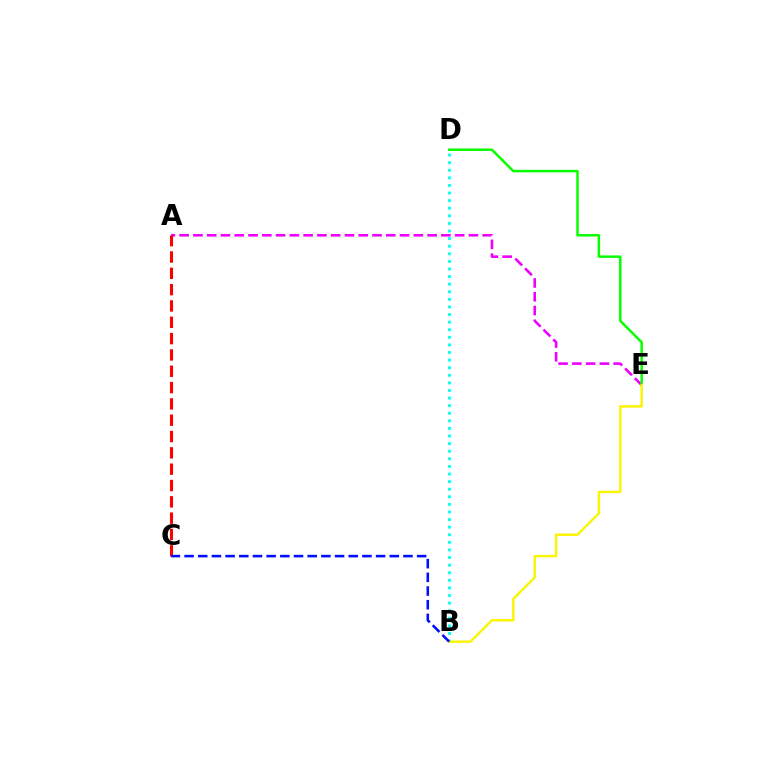{('A', 'E'): [{'color': '#ee00ff', 'line_style': 'dashed', 'thickness': 1.87}], ('A', 'C'): [{'color': '#ff0000', 'line_style': 'dashed', 'thickness': 2.22}], ('D', 'E'): [{'color': '#08ff00', 'line_style': 'solid', 'thickness': 1.79}], ('B', 'D'): [{'color': '#00fff6', 'line_style': 'dotted', 'thickness': 2.06}], ('B', 'E'): [{'color': '#fcf500', 'line_style': 'solid', 'thickness': 1.74}], ('B', 'C'): [{'color': '#0010ff', 'line_style': 'dashed', 'thickness': 1.86}]}